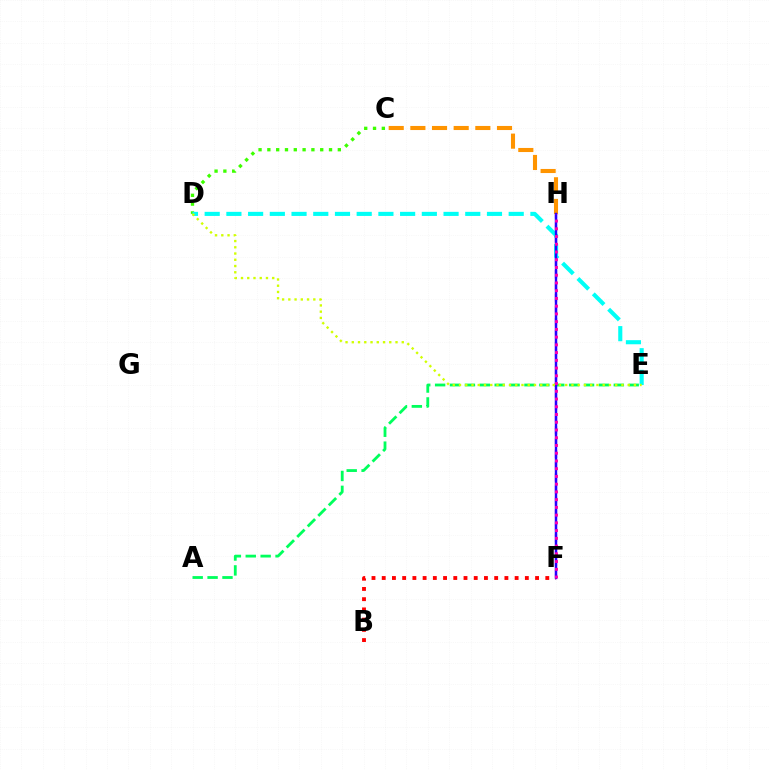{('F', 'H'): [{'color': '#0074ff', 'line_style': 'dashed', 'thickness': 1.53}, {'color': '#b900ff', 'line_style': 'dashed', 'thickness': 1.63}, {'color': '#2500ff', 'line_style': 'solid', 'thickness': 1.71}, {'color': '#ff00ac', 'line_style': 'dotted', 'thickness': 2.1}], ('B', 'F'): [{'color': '#ff0000', 'line_style': 'dotted', 'thickness': 2.78}], ('C', 'D'): [{'color': '#3dff00', 'line_style': 'dotted', 'thickness': 2.39}], ('C', 'H'): [{'color': '#ff9400', 'line_style': 'dashed', 'thickness': 2.94}], ('D', 'E'): [{'color': '#00fff6', 'line_style': 'dashed', 'thickness': 2.95}, {'color': '#d1ff00', 'line_style': 'dotted', 'thickness': 1.7}], ('A', 'E'): [{'color': '#00ff5c', 'line_style': 'dashed', 'thickness': 2.02}]}